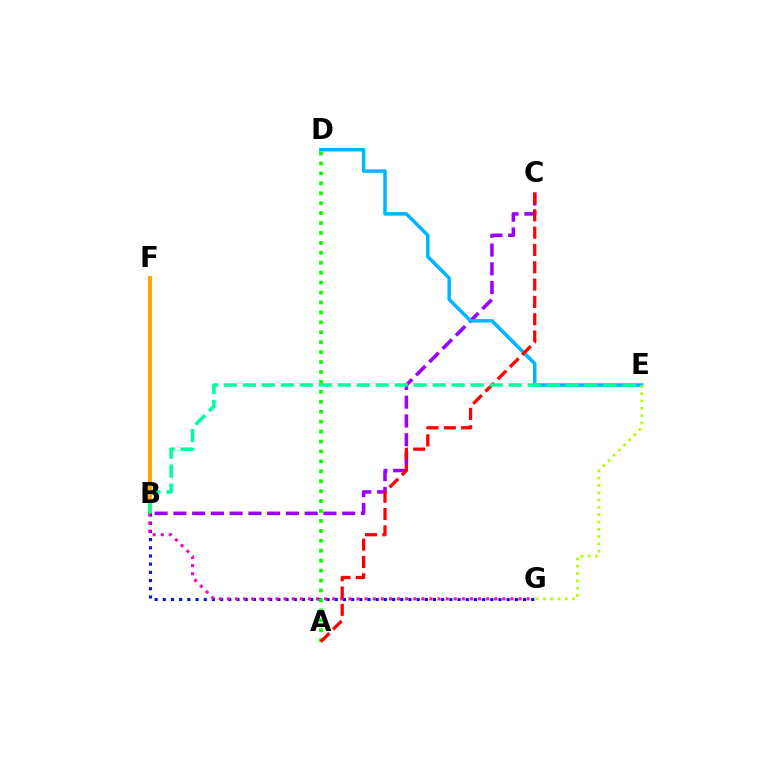{('B', 'C'): [{'color': '#9b00ff', 'line_style': 'dashed', 'thickness': 2.55}], ('D', 'E'): [{'color': '#00b5ff', 'line_style': 'solid', 'thickness': 2.53}], ('E', 'G'): [{'color': '#b3ff00', 'line_style': 'dotted', 'thickness': 1.98}], ('B', 'F'): [{'color': '#ffa500', 'line_style': 'solid', 'thickness': 2.86}], ('B', 'G'): [{'color': '#0010ff', 'line_style': 'dotted', 'thickness': 2.22}, {'color': '#ff00bd', 'line_style': 'dotted', 'thickness': 2.2}], ('A', 'D'): [{'color': '#08ff00', 'line_style': 'dotted', 'thickness': 2.7}], ('A', 'C'): [{'color': '#ff0000', 'line_style': 'dashed', 'thickness': 2.35}], ('B', 'E'): [{'color': '#00ff9d', 'line_style': 'dashed', 'thickness': 2.58}]}